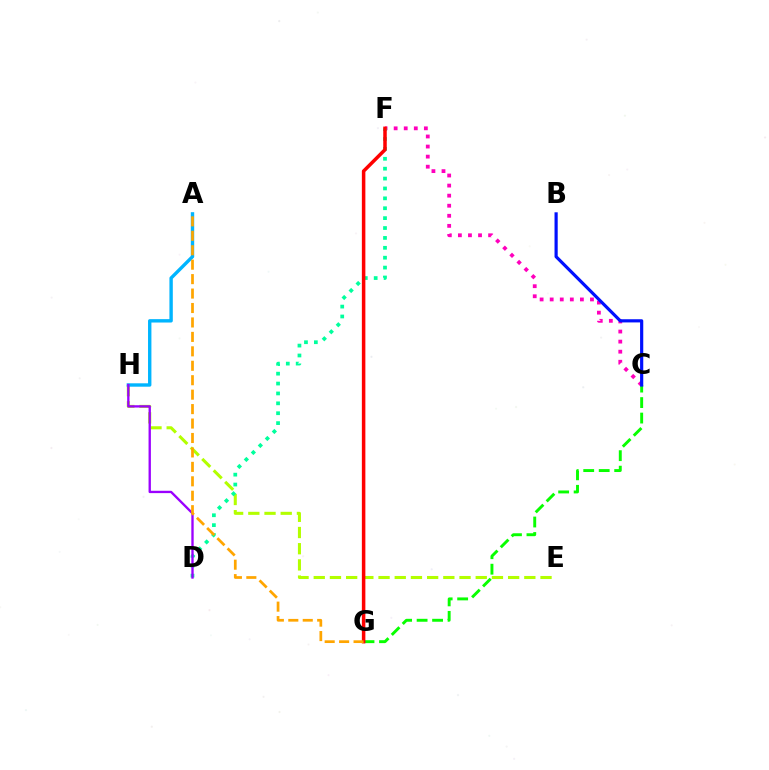{('C', 'G'): [{'color': '#08ff00', 'line_style': 'dashed', 'thickness': 2.1}], ('E', 'H'): [{'color': '#b3ff00', 'line_style': 'dashed', 'thickness': 2.2}], ('C', 'F'): [{'color': '#ff00bd', 'line_style': 'dotted', 'thickness': 2.74}], ('B', 'C'): [{'color': '#0010ff', 'line_style': 'solid', 'thickness': 2.29}], ('A', 'H'): [{'color': '#00b5ff', 'line_style': 'solid', 'thickness': 2.44}], ('D', 'F'): [{'color': '#00ff9d', 'line_style': 'dotted', 'thickness': 2.69}], ('F', 'G'): [{'color': '#ff0000', 'line_style': 'solid', 'thickness': 2.53}], ('D', 'H'): [{'color': '#9b00ff', 'line_style': 'solid', 'thickness': 1.69}], ('A', 'G'): [{'color': '#ffa500', 'line_style': 'dashed', 'thickness': 1.96}]}